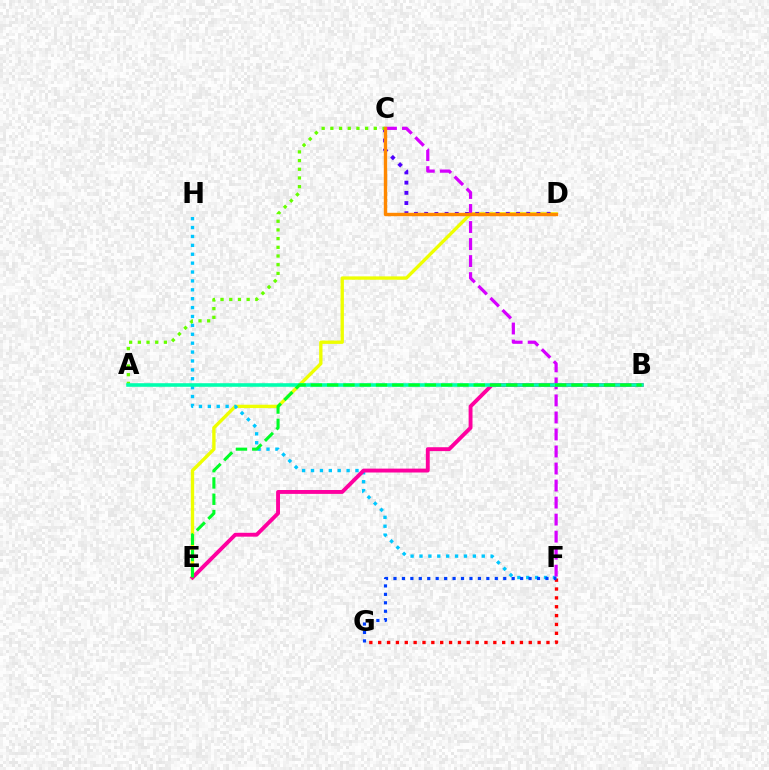{('D', 'E'): [{'color': '#eeff00', 'line_style': 'solid', 'thickness': 2.41}], ('F', 'H'): [{'color': '#00c7ff', 'line_style': 'dotted', 'thickness': 2.42}], ('C', 'D'): [{'color': '#4f00ff', 'line_style': 'dotted', 'thickness': 2.77}, {'color': '#ff8800', 'line_style': 'solid', 'thickness': 2.45}], ('B', 'E'): [{'color': '#ff00a0', 'line_style': 'solid', 'thickness': 2.8}, {'color': '#00ff27', 'line_style': 'dashed', 'thickness': 2.21}], ('F', 'G'): [{'color': '#ff0000', 'line_style': 'dotted', 'thickness': 2.41}, {'color': '#003fff', 'line_style': 'dotted', 'thickness': 2.29}], ('C', 'F'): [{'color': '#d600ff', 'line_style': 'dashed', 'thickness': 2.31}], ('A', 'C'): [{'color': '#66ff00', 'line_style': 'dotted', 'thickness': 2.36}], ('A', 'B'): [{'color': '#00ffaf', 'line_style': 'solid', 'thickness': 2.58}]}